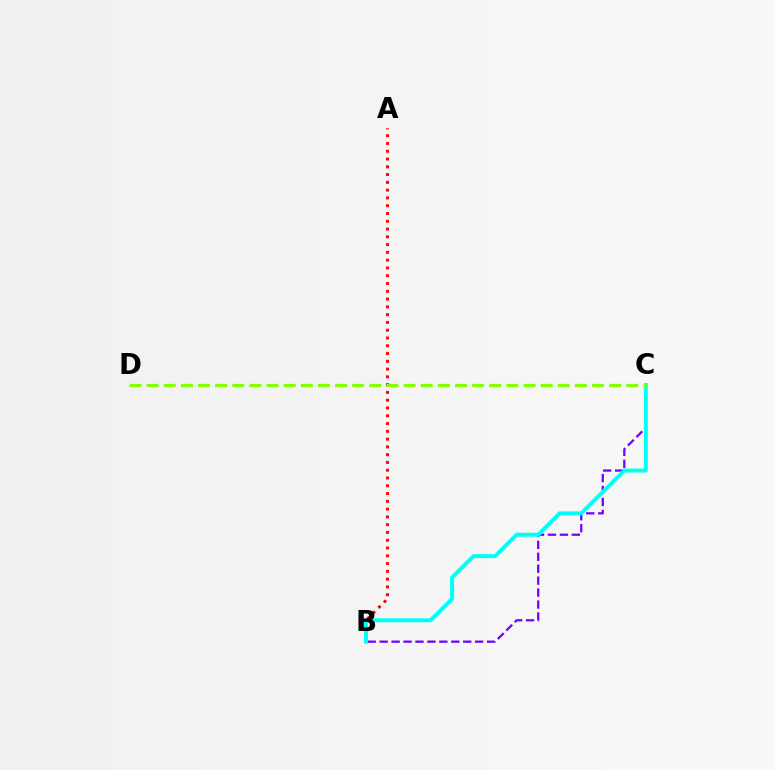{('A', 'B'): [{'color': '#ff0000', 'line_style': 'dotted', 'thickness': 2.11}], ('B', 'C'): [{'color': '#7200ff', 'line_style': 'dashed', 'thickness': 1.62}, {'color': '#00fff6', 'line_style': 'solid', 'thickness': 2.84}], ('C', 'D'): [{'color': '#84ff00', 'line_style': 'dashed', 'thickness': 2.33}]}